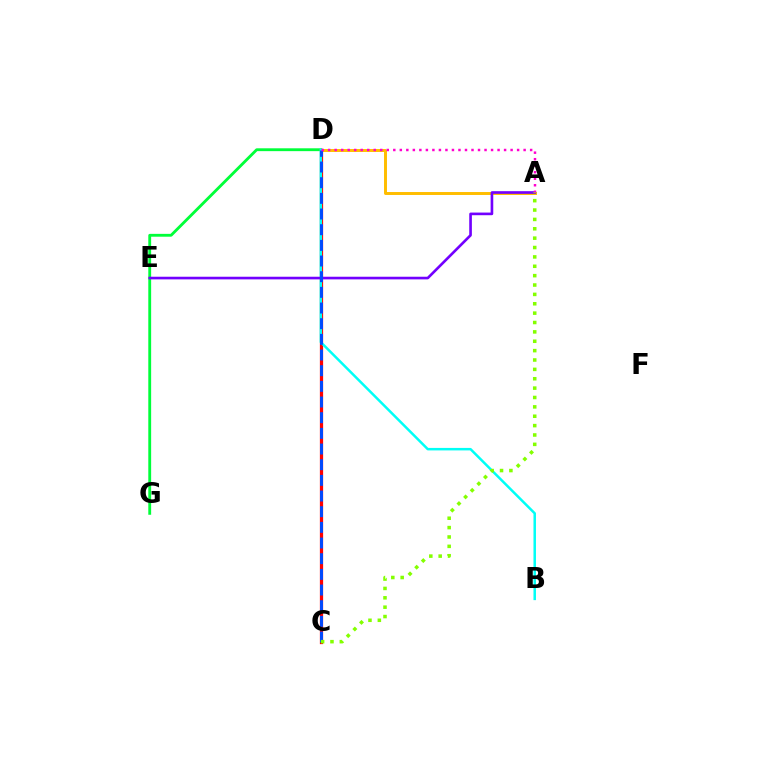{('D', 'G'): [{'color': '#00ff39', 'line_style': 'solid', 'thickness': 2.05}], ('A', 'D'): [{'color': '#ffbd00', 'line_style': 'solid', 'thickness': 2.13}, {'color': '#ff00cf', 'line_style': 'dotted', 'thickness': 1.77}], ('C', 'D'): [{'color': '#ff0000', 'line_style': 'solid', 'thickness': 2.33}, {'color': '#004bff', 'line_style': 'dashed', 'thickness': 2.13}], ('B', 'D'): [{'color': '#00fff6', 'line_style': 'solid', 'thickness': 1.8}], ('A', 'E'): [{'color': '#7200ff', 'line_style': 'solid', 'thickness': 1.9}], ('A', 'C'): [{'color': '#84ff00', 'line_style': 'dotted', 'thickness': 2.55}]}